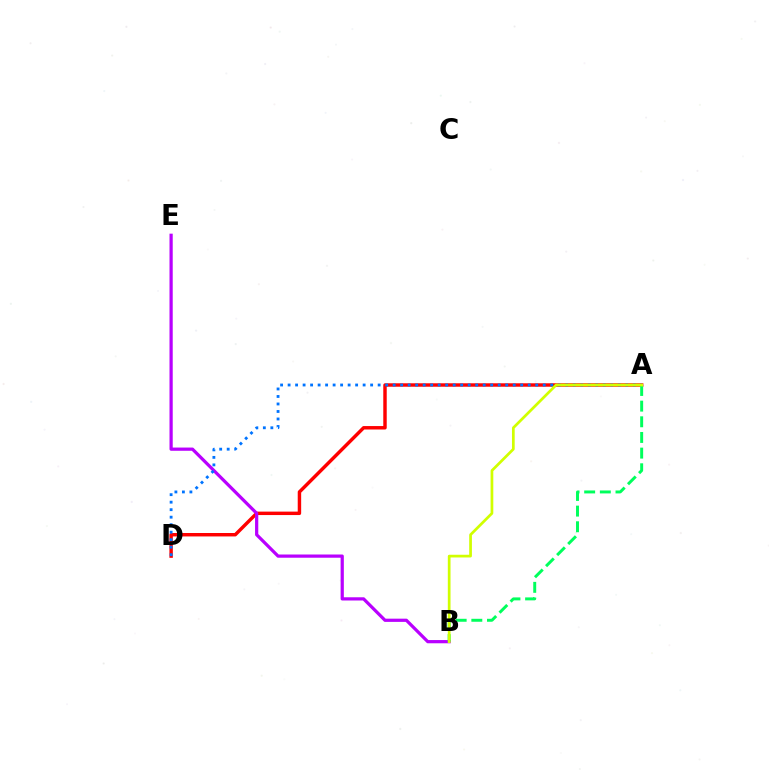{('A', 'D'): [{'color': '#ff0000', 'line_style': 'solid', 'thickness': 2.48}, {'color': '#0074ff', 'line_style': 'dotted', 'thickness': 2.04}], ('B', 'E'): [{'color': '#b900ff', 'line_style': 'solid', 'thickness': 2.32}], ('A', 'B'): [{'color': '#00ff5c', 'line_style': 'dashed', 'thickness': 2.13}, {'color': '#d1ff00', 'line_style': 'solid', 'thickness': 1.96}]}